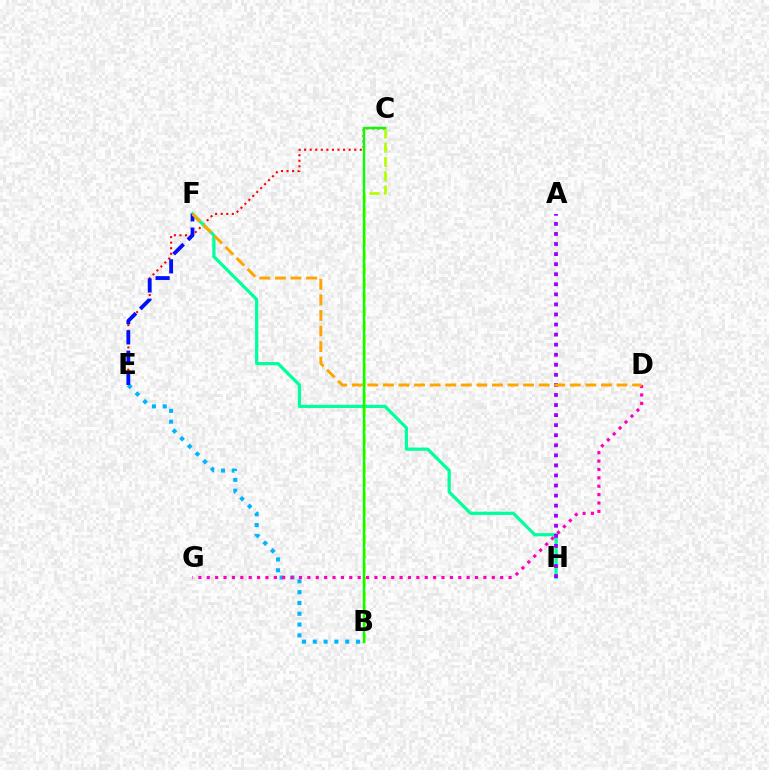{('B', 'E'): [{'color': '#00b5ff', 'line_style': 'dotted', 'thickness': 2.94}], ('C', 'E'): [{'color': '#ff0000', 'line_style': 'dotted', 'thickness': 1.51}], ('F', 'H'): [{'color': '#00ff9d', 'line_style': 'solid', 'thickness': 2.31}], ('E', 'F'): [{'color': '#0010ff', 'line_style': 'dashed', 'thickness': 2.75}], ('D', 'G'): [{'color': '#ff00bd', 'line_style': 'dotted', 'thickness': 2.28}], ('A', 'H'): [{'color': '#9b00ff', 'line_style': 'dotted', 'thickness': 2.73}], ('B', 'C'): [{'color': '#b3ff00', 'line_style': 'dashed', 'thickness': 1.93}, {'color': '#08ff00', 'line_style': 'solid', 'thickness': 1.75}], ('D', 'F'): [{'color': '#ffa500', 'line_style': 'dashed', 'thickness': 2.12}]}